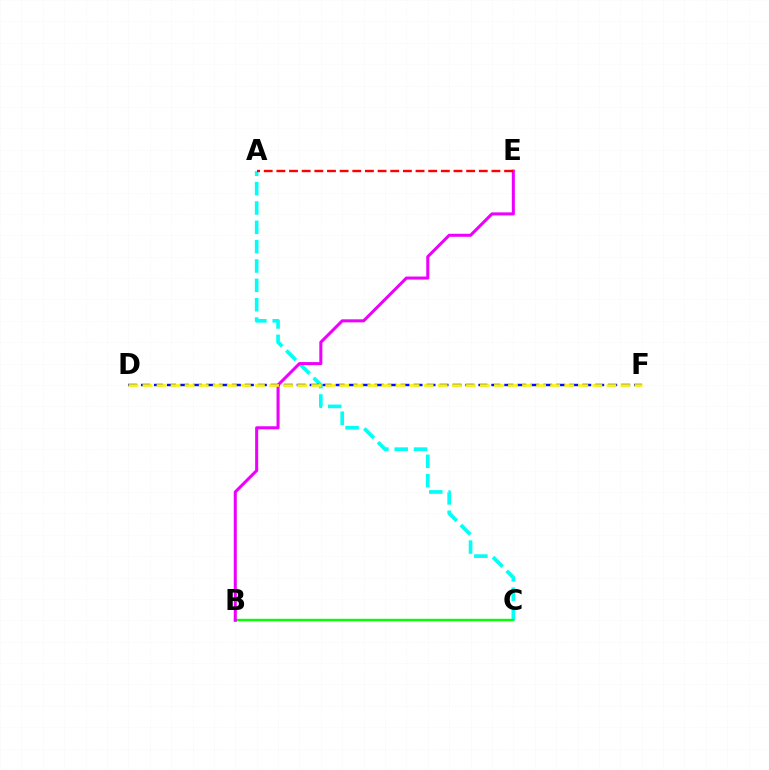{('A', 'C'): [{'color': '#00fff6', 'line_style': 'dashed', 'thickness': 2.63}], ('B', 'C'): [{'color': '#08ff00', 'line_style': 'solid', 'thickness': 1.74}], ('D', 'F'): [{'color': '#0010ff', 'line_style': 'dashed', 'thickness': 1.76}, {'color': '#fcf500', 'line_style': 'dashed', 'thickness': 1.91}], ('B', 'E'): [{'color': '#ee00ff', 'line_style': 'solid', 'thickness': 2.19}], ('A', 'E'): [{'color': '#ff0000', 'line_style': 'dashed', 'thickness': 1.72}]}